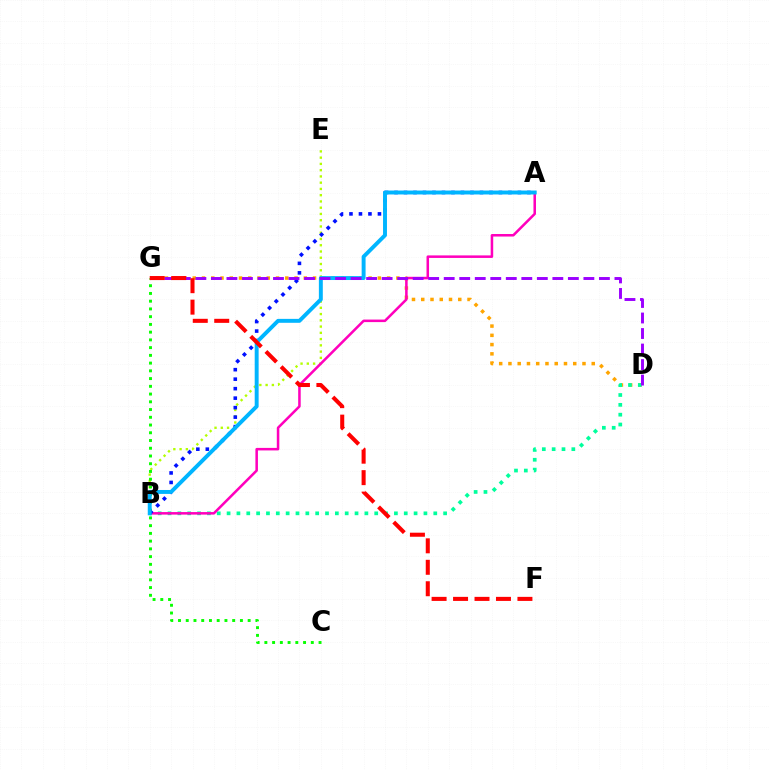{('D', 'G'): [{'color': '#ffa500', 'line_style': 'dotted', 'thickness': 2.51}, {'color': '#9b00ff', 'line_style': 'dashed', 'thickness': 2.11}], ('B', 'E'): [{'color': '#b3ff00', 'line_style': 'dotted', 'thickness': 1.7}], ('B', 'D'): [{'color': '#00ff9d', 'line_style': 'dotted', 'thickness': 2.67}], ('A', 'B'): [{'color': '#ff00bd', 'line_style': 'solid', 'thickness': 1.82}, {'color': '#0010ff', 'line_style': 'dotted', 'thickness': 2.58}, {'color': '#00b5ff', 'line_style': 'solid', 'thickness': 2.83}], ('C', 'G'): [{'color': '#08ff00', 'line_style': 'dotted', 'thickness': 2.1}], ('F', 'G'): [{'color': '#ff0000', 'line_style': 'dashed', 'thickness': 2.92}]}